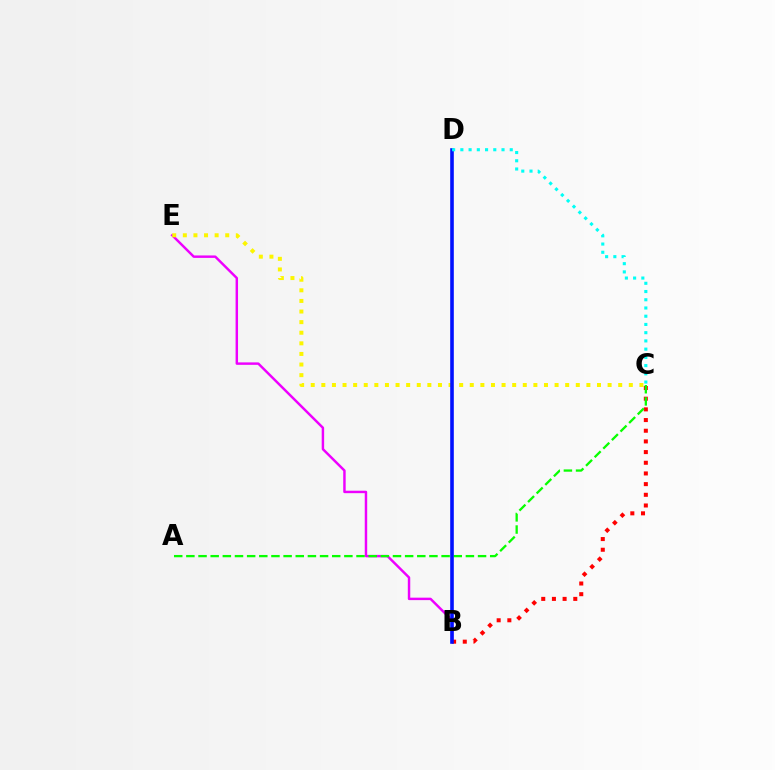{('B', 'E'): [{'color': '#ee00ff', 'line_style': 'solid', 'thickness': 1.76}], ('C', 'E'): [{'color': '#fcf500', 'line_style': 'dotted', 'thickness': 2.88}], ('B', 'C'): [{'color': '#ff0000', 'line_style': 'dotted', 'thickness': 2.9}], ('A', 'C'): [{'color': '#08ff00', 'line_style': 'dashed', 'thickness': 1.65}], ('B', 'D'): [{'color': '#0010ff', 'line_style': 'solid', 'thickness': 2.59}], ('C', 'D'): [{'color': '#00fff6', 'line_style': 'dotted', 'thickness': 2.24}]}